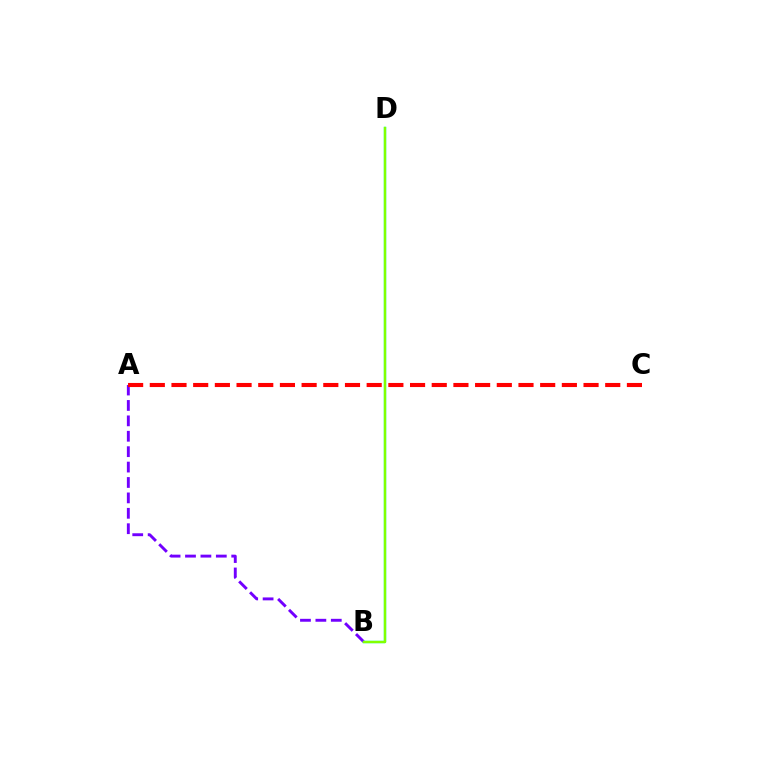{('A', 'B'): [{'color': '#7200ff', 'line_style': 'dashed', 'thickness': 2.09}], ('A', 'C'): [{'color': '#ff0000', 'line_style': 'dashed', 'thickness': 2.95}], ('B', 'D'): [{'color': '#00fff6', 'line_style': 'solid', 'thickness': 1.72}, {'color': '#84ff00', 'line_style': 'solid', 'thickness': 1.73}]}